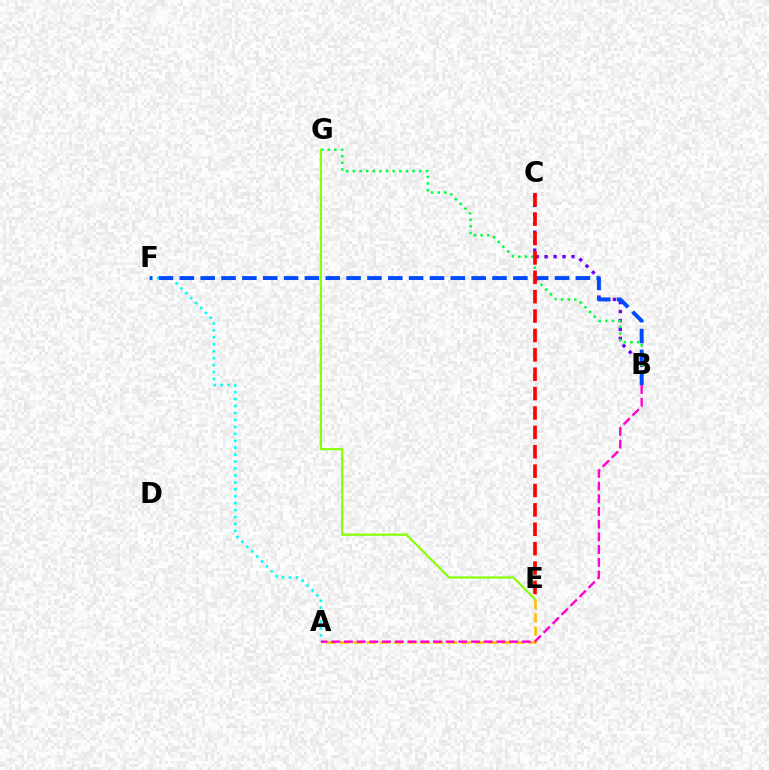{('B', 'C'): [{'color': '#7200ff', 'line_style': 'dotted', 'thickness': 2.43}], ('A', 'F'): [{'color': '#00fff6', 'line_style': 'dotted', 'thickness': 1.88}], ('A', 'E'): [{'color': '#ffbd00', 'line_style': 'dashed', 'thickness': 1.83}], ('B', 'G'): [{'color': '#00ff39', 'line_style': 'dotted', 'thickness': 1.81}], ('B', 'F'): [{'color': '#004bff', 'line_style': 'dashed', 'thickness': 2.83}], ('C', 'E'): [{'color': '#ff0000', 'line_style': 'dashed', 'thickness': 2.63}], ('E', 'G'): [{'color': '#84ff00', 'line_style': 'solid', 'thickness': 1.53}], ('A', 'B'): [{'color': '#ff00cf', 'line_style': 'dashed', 'thickness': 1.73}]}